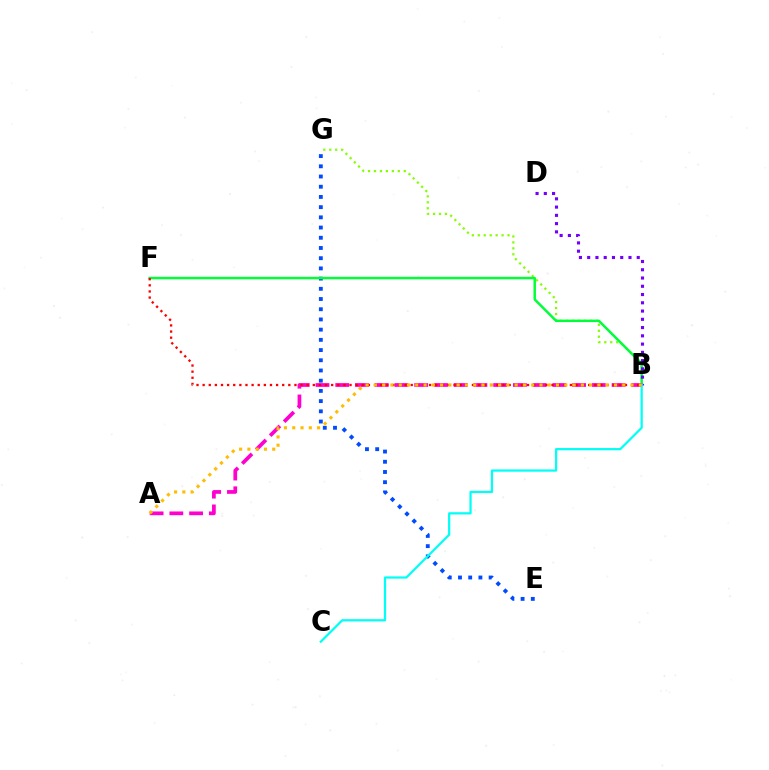{('B', 'G'): [{'color': '#84ff00', 'line_style': 'dotted', 'thickness': 1.62}], ('E', 'G'): [{'color': '#004bff', 'line_style': 'dotted', 'thickness': 2.77}], ('B', 'F'): [{'color': '#00ff39', 'line_style': 'solid', 'thickness': 1.79}, {'color': '#ff0000', 'line_style': 'dotted', 'thickness': 1.66}], ('A', 'B'): [{'color': '#ff00cf', 'line_style': 'dashed', 'thickness': 2.68}, {'color': '#ffbd00', 'line_style': 'dotted', 'thickness': 2.25}], ('B', 'D'): [{'color': '#7200ff', 'line_style': 'dotted', 'thickness': 2.24}], ('B', 'C'): [{'color': '#00fff6', 'line_style': 'solid', 'thickness': 1.61}]}